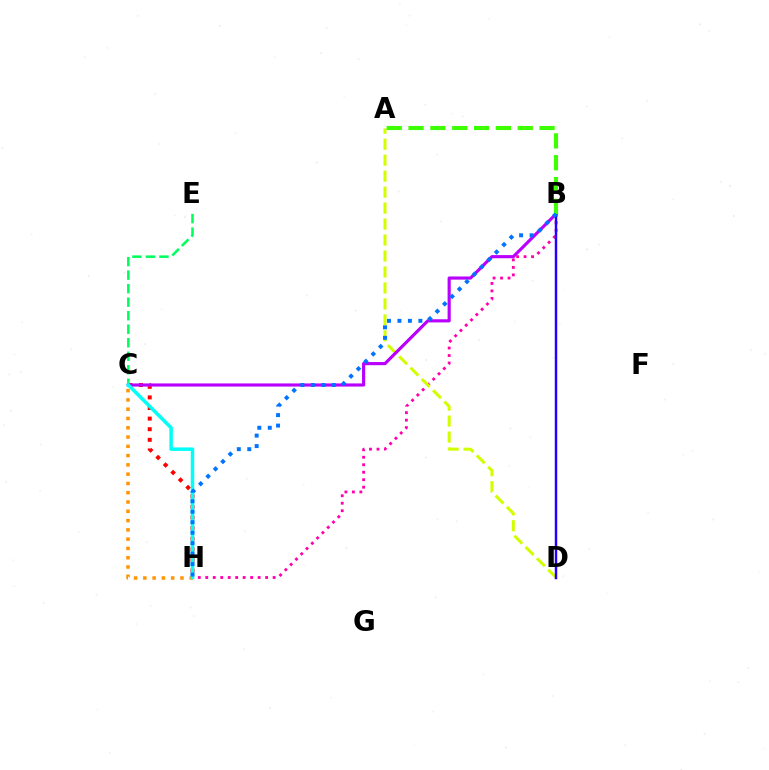{('B', 'H'): [{'color': '#ff00ac', 'line_style': 'dotted', 'thickness': 2.03}, {'color': '#0074ff', 'line_style': 'dotted', 'thickness': 2.85}], ('C', 'H'): [{'color': '#ff0000', 'line_style': 'dotted', 'thickness': 2.88}, {'color': '#ff9400', 'line_style': 'dotted', 'thickness': 2.52}, {'color': '#00fff6', 'line_style': 'solid', 'thickness': 2.51}], ('A', 'D'): [{'color': '#d1ff00', 'line_style': 'dashed', 'thickness': 2.17}], ('B', 'C'): [{'color': '#b900ff', 'line_style': 'solid', 'thickness': 2.26}], ('B', 'D'): [{'color': '#2500ff', 'line_style': 'solid', 'thickness': 1.76}], ('C', 'E'): [{'color': '#00ff5c', 'line_style': 'dashed', 'thickness': 1.84}], ('A', 'B'): [{'color': '#3dff00', 'line_style': 'dashed', 'thickness': 2.97}]}